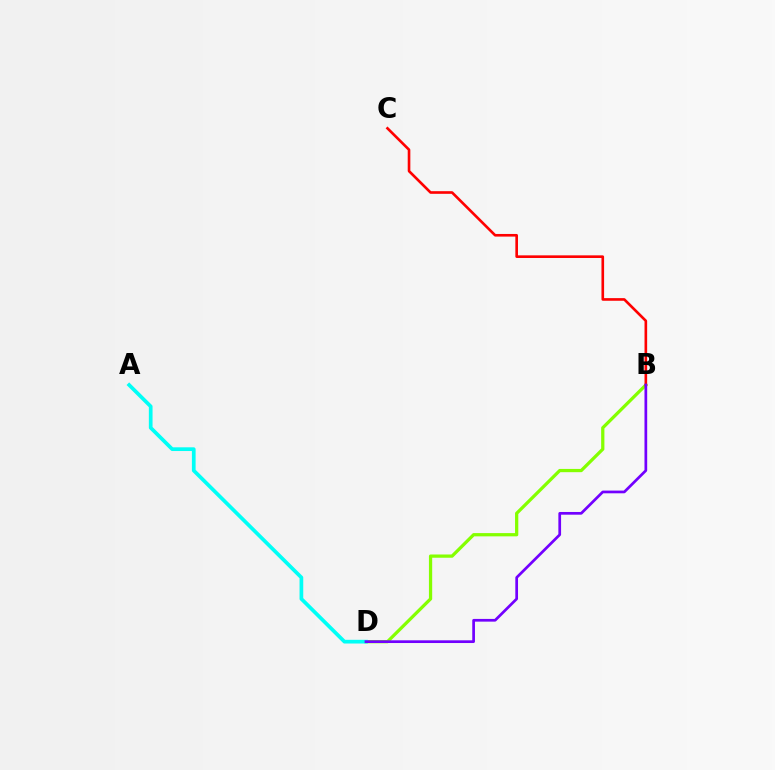{('B', 'D'): [{'color': '#84ff00', 'line_style': 'solid', 'thickness': 2.34}, {'color': '#7200ff', 'line_style': 'solid', 'thickness': 1.95}], ('B', 'C'): [{'color': '#ff0000', 'line_style': 'solid', 'thickness': 1.9}], ('A', 'D'): [{'color': '#00fff6', 'line_style': 'solid', 'thickness': 2.67}]}